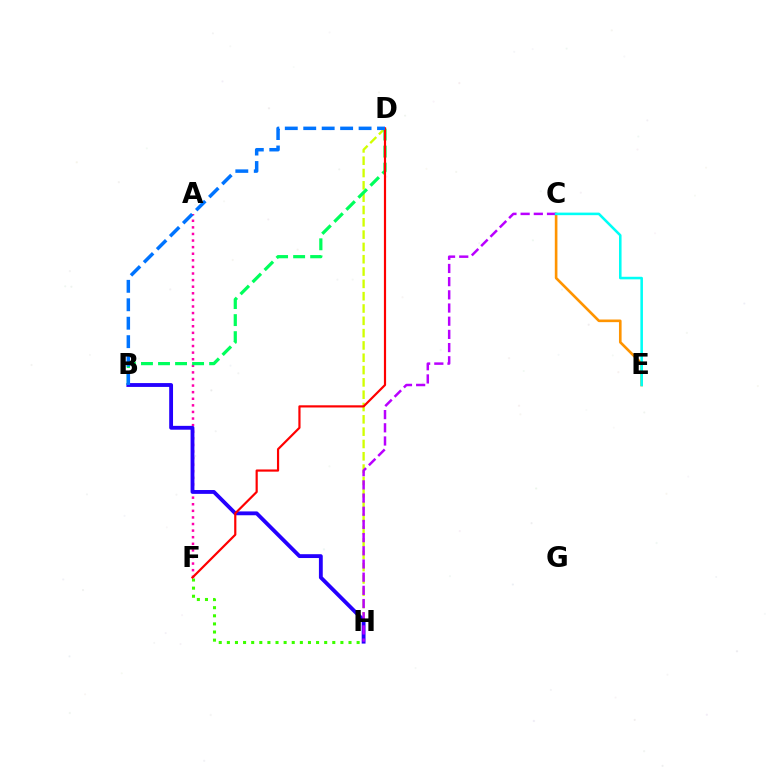{('A', 'F'): [{'color': '#ff00ac', 'line_style': 'dotted', 'thickness': 1.79}], ('D', 'H'): [{'color': '#d1ff00', 'line_style': 'dashed', 'thickness': 1.67}], ('B', 'H'): [{'color': '#2500ff', 'line_style': 'solid', 'thickness': 2.77}], ('C', 'E'): [{'color': '#ff9400', 'line_style': 'solid', 'thickness': 1.89}, {'color': '#00fff6', 'line_style': 'solid', 'thickness': 1.84}], ('F', 'H'): [{'color': '#3dff00', 'line_style': 'dotted', 'thickness': 2.2}], ('C', 'H'): [{'color': '#b900ff', 'line_style': 'dashed', 'thickness': 1.79}], ('B', 'D'): [{'color': '#00ff5c', 'line_style': 'dashed', 'thickness': 2.31}, {'color': '#0074ff', 'line_style': 'dashed', 'thickness': 2.51}], ('D', 'F'): [{'color': '#ff0000', 'line_style': 'solid', 'thickness': 1.58}]}